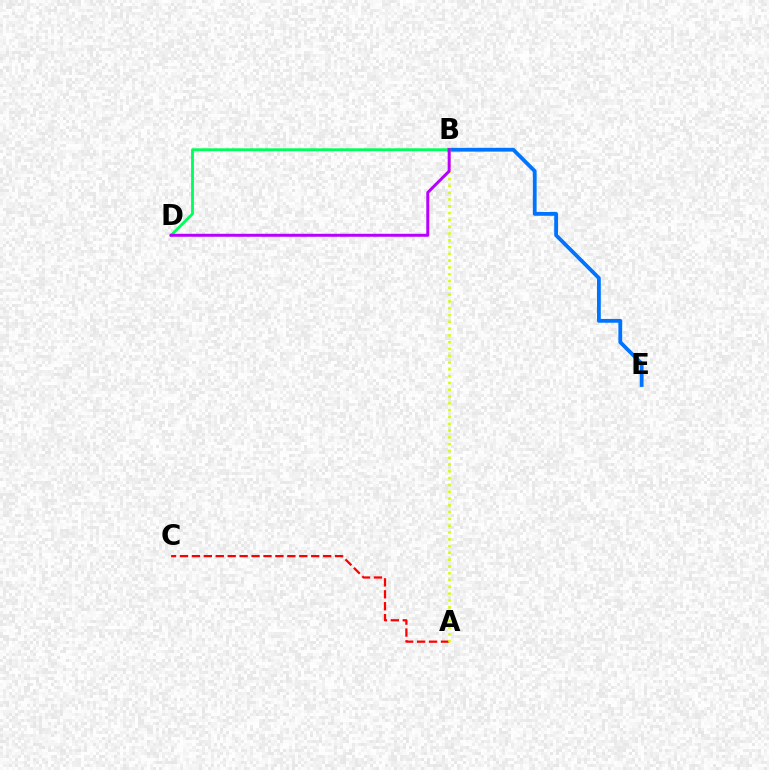{('B', 'E'): [{'color': '#0074ff', 'line_style': 'solid', 'thickness': 2.74}], ('A', 'C'): [{'color': '#ff0000', 'line_style': 'dashed', 'thickness': 1.62}], ('B', 'D'): [{'color': '#00ff5c', 'line_style': 'solid', 'thickness': 2.04}, {'color': '#b900ff', 'line_style': 'solid', 'thickness': 2.15}], ('A', 'B'): [{'color': '#d1ff00', 'line_style': 'dotted', 'thickness': 1.85}]}